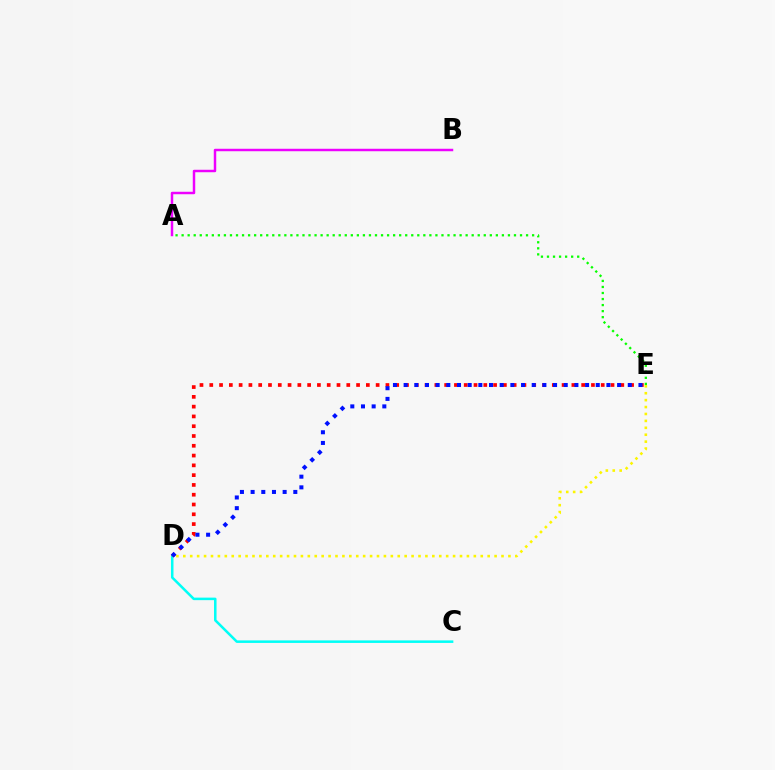{('D', 'E'): [{'color': '#fcf500', 'line_style': 'dotted', 'thickness': 1.88}, {'color': '#ff0000', 'line_style': 'dotted', 'thickness': 2.66}, {'color': '#0010ff', 'line_style': 'dotted', 'thickness': 2.9}], ('A', 'E'): [{'color': '#08ff00', 'line_style': 'dotted', 'thickness': 1.64}], ('C', 'D'): [{'color': '#00fff6', 'line_style': 'solid', 'thickness': 1.82}], ('A', 'B'): [{'color': '#ee00ff', 'line_style': 'solid', 'thickness': 1.78}]}